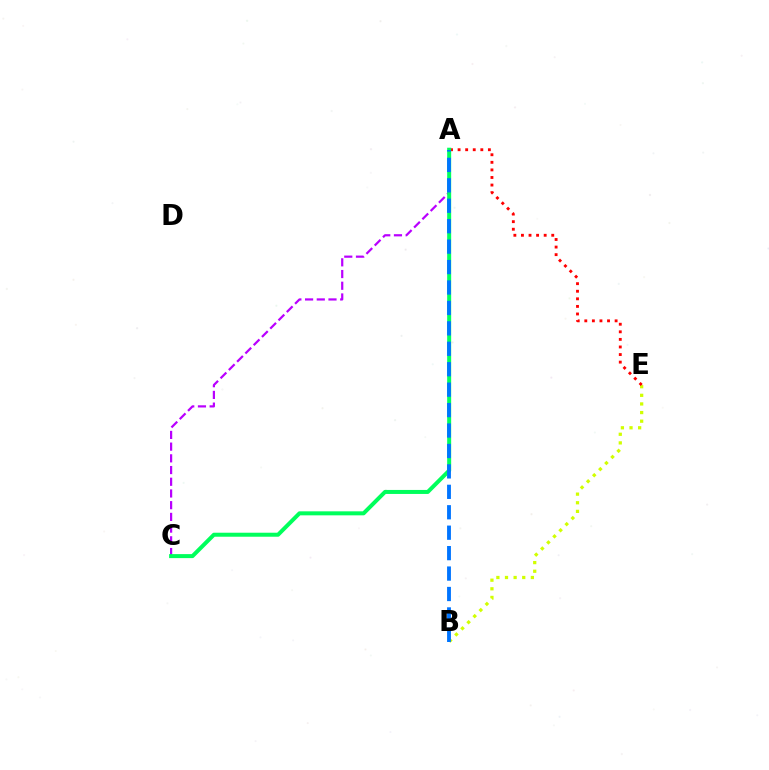{('B', 'E'): [{'color': '#d1ff00', 'line_style': 'dotted', 'thickness': 2.34}], ('A', 'C'): [{'color': '#b900ff', 'line_style': 'dashed', 'thickness': 1.59}, {'color': '#00ff5c', 'line_style': 'solid', 'thickness': 2.88}], ('A', 'E'): [{'color': '#ff0000', 'line_style': 'dotted', 'thickness': 2.06}], ('A', 'B'): [{'color': '#0074ff', 'line_style': 'dashed', 'thickness': 2.78}]}